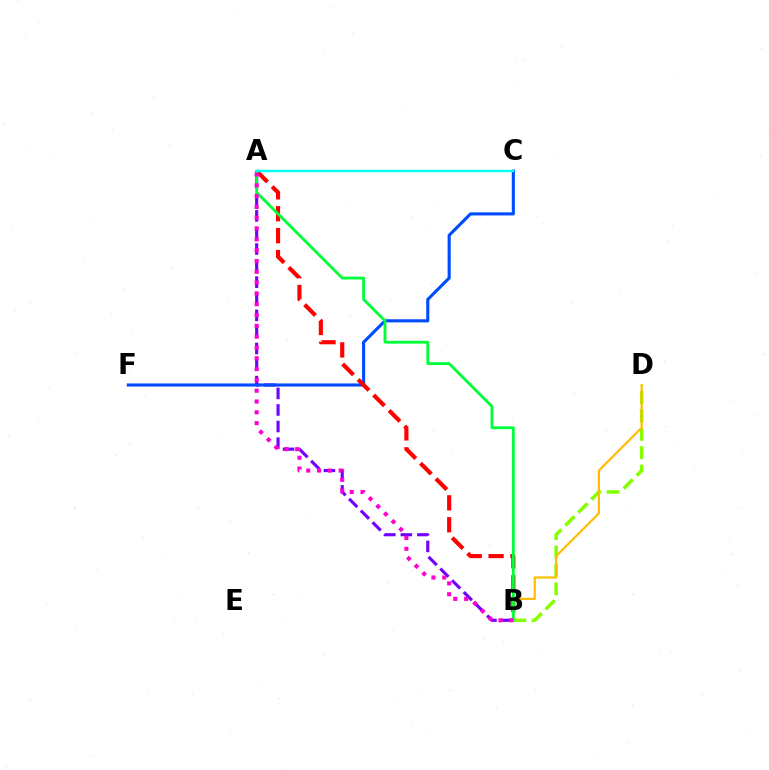{('A', 'B'): [{'color': '#7200ff', 'line_style': 'dashed', 'thickness': 2.25}, {'color': '#ff0000', 'line_style': 'dashed', 'thickness': 2.98}, {'color': '#00ff39', 'line_style': 'solid', 'thickness': 2.03}, {'color': '#ff00cf', 'line_style': 'dotted', 'thickness': 2.94}], ('C', 'F'): [{'color': '#004bff', 'line_style': 'solid', 'thickness': 2.24}], ('B', 'D'): [{'color': '#84ff00', 'line_style': 'dashed', 'thickness': 2.5}, {'color': '#ffbd00', 'line_style': 'solid', 'thickness': 1.59}], ('A', 'C'): [{'color': '#00fff6', 'line_style': 'solid', 'thickness': 1.75}]}